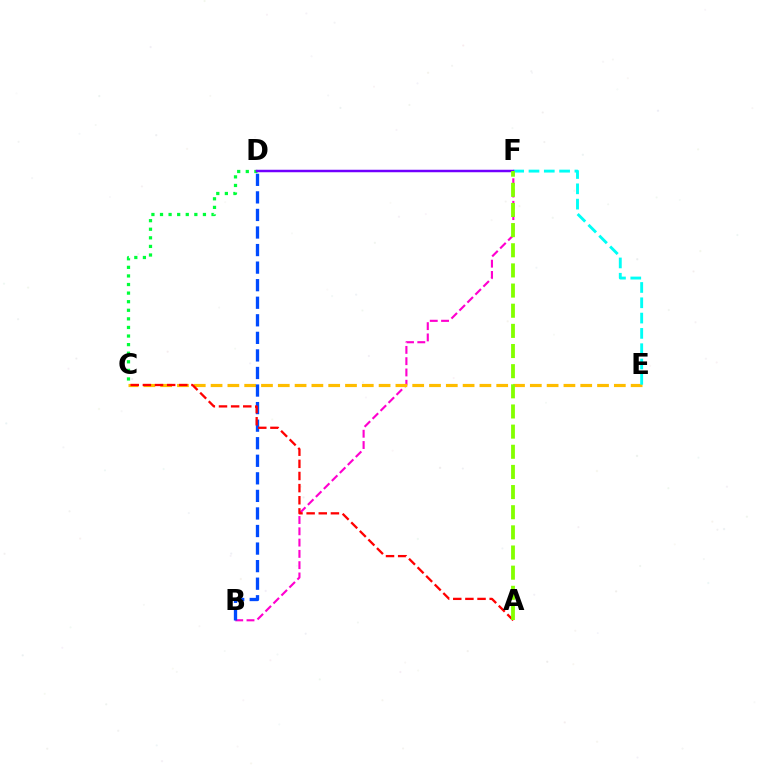{('B', 'F'): [{'color': '#ff00cf', 'line_style': 'dashed', 'thickness': 1.53}], ('C', 'E'): [{'color': '#ffbd00', 'line_style': 'dashed', 'thickness': 2.28}], ('B', 'D'): [{'color': '#004bff', 'line_style': 'dashed', 'thickness': 2.39}], ('A', 'C'): [{'color': '#ff0000', 'line_style': 'dashed', 'thickness': 1.65}], ('C', 'D'): [{'color': '#00ff39', 'line_style': 'dotted', 'thickness': 2.33}], ('E', 'F'): [{'color': '#00fff6', 'line_style': 'dashed', 'thickness': 2.08}], ('D', 'F'): [{'color': '#7200ff', 'line_style': 'solid', 'thickness': 1.79}], ('A', 'F'): [{'color': '#84ff00', 'line_style': 'dashed', 'thickness': 2.74}]}